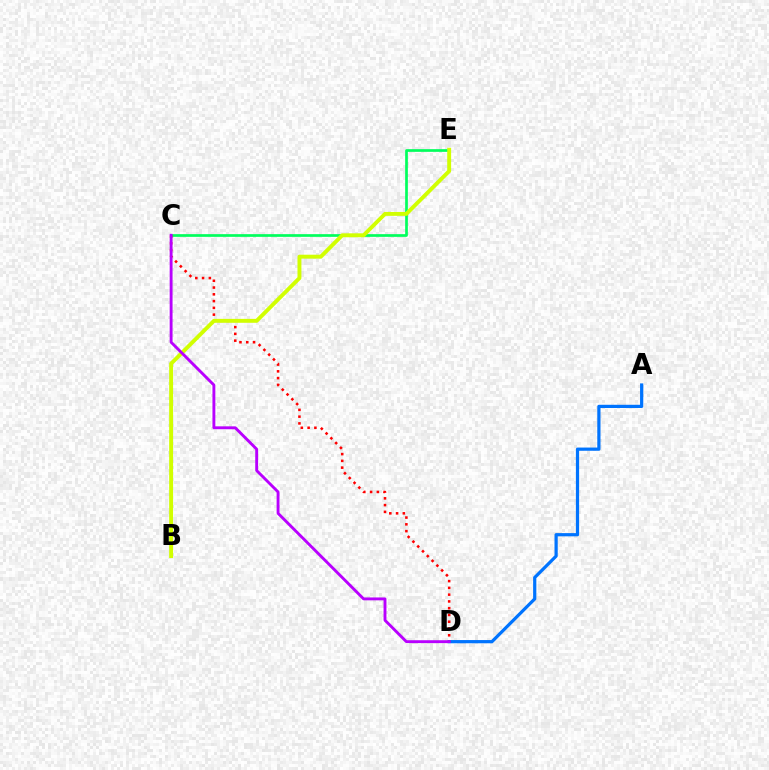{('A', 'D'): [{'color': '#0074ff', 'line_style': 'solid', 'thickness': 2.31}], ('C', 'E'): [{'color': '#00ff5c', 'line_style': 'solid', 'thickness': 1.94}], ('C', 'D'): [{'color': '#ff0000', 'line_style': 'dotted', 'thickness': 1.84}, {'color': '#b900ff', 'line_style': 'solid', 'thickness': 2.07}], ('B', 'E'): [{'color': '#d1ff00', 'line_style': 'solid', 'thickness': 2.82}]}